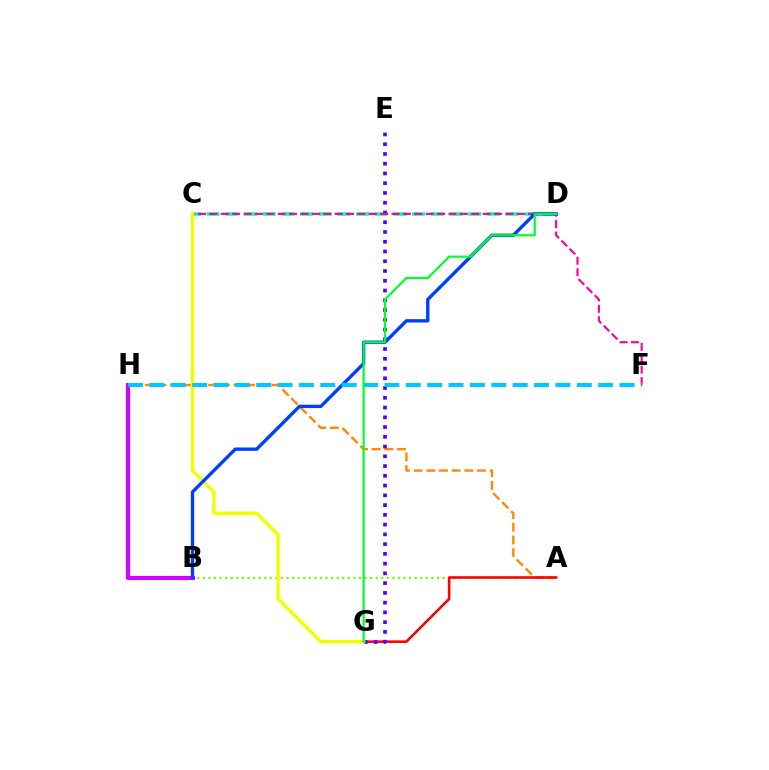{('A', 'B'): [{'color': '#66ff00', 'line_style': 'dotted', 'thickness': 1.51}], ('C', 'D'): [{'color': '#00ffaf', 'line_style': 'dashed', 'thickness': 2.54}], ('B', 'H'): [{'color': '#d600ff', 'line_style': 'solid', 'thickness': 2.98}], ('A', 'H'): [{'color': '#ff8800', 'line_style': 'dashed', 'thickness': 1.72}], ('A', 'G'): [{'color': '#ff0000', 'line_style': 'solid', 'thickness': 1.88}], ('E', 'G'): [{'color': '#4f00ff', 'line_style': 'dotted', 'thickness': 2.65}], ('C', 'F'): [{'color': '#ff00a0', 'line_style': 'dashed', 'thickness': 1.55}], ('C', 'G'): [{'color': '#eeff00', 'line_style': 'solid', 'thickness': 2.44}], ('B', 'D'): [{'color': '#003fff', 'line_style': 'solid', 'thickness': 2.42}], ('F', 'H'): [{'color': '#00c7ff', 'line_style': 'dashed', 'thickness': 2.9}], ('D', 'G'): [{'color': '#00ff27', 'line_style': 'solid', 'thickness': 1.58}]}